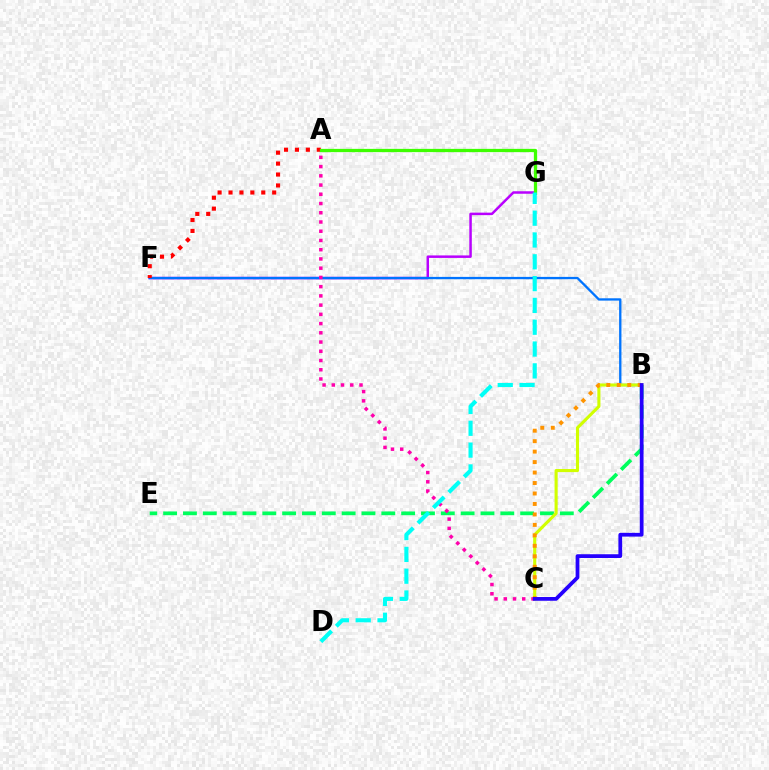{('B', 'E'): [{'color': '#00ff5c', 'line_style': 'dashed', 'thickness': 2.69}], ('F', 'G'): [{'color': '#b900ff', 'line_style': 'solid', 'thickness': 1.8}], ('B', 'F'): [{'color': '#0074ff', 'line_style': 'solid', 'thickness': 1.67}], ('A', 'C'): [{'color': '#ff00ac', 'line_style': 'dotted', 'thickness': 2.51}], ('B', 'C'): [{'color': '#d1ff00', 'line_style': 'solid', 'thickness': 2.23}, {'color': '#ff9400', 'line_style': 'dotted', 'thickness': 2.84}, {'color': '#2500ff', 'line_style': 'solid', 'thickness': 2.71}], ('A', 'F'): [{'color': '#ff0000', 'line_style': 'dotted', 'thickness': 2.97}], ('A', 'G'): [{'color': '#3dff00', 'line_style': 'solid', 'thickness': 2.35}], ('D', 'G'): [{'color': '#00fff6', 'line_style': 'dashed', 'thickness': 2.96}]}